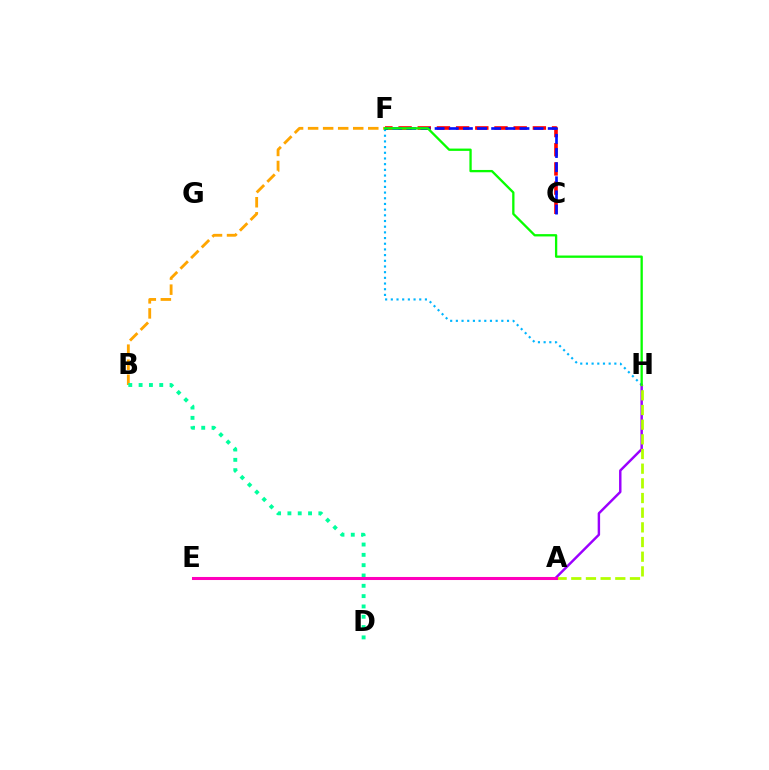{('B', 'F'): [{'color': '#ffa500', 'line_style': 'dashed', 'thickness': 2.04}], ('F', 'H'): [{'color': '#00b5ff', 'line_style': 'dotted', 'thickness': 1.54}, {'color': '#08ff00', 'line_style': 'solid', 'thickness': 1.66}], ('B', 'D'): [{'color': '#00ff9d', 'line_style': 'dotted', 'thickness': 2.8}], ('A', 'H'): [{'color': '#9b00ff', 'line_style': 'solid', 'thickness': 1.76}, {'color': '#b3ff00', 'line_style': 'dashed', 'thickness': 1.99}], ('C', 'F'): [{'color': '#ff0000', 'line_style': 'dashed', 'thickness': 2.61}, {'color': '#0010ff', 'line_style': 'dashed', 'thickness': 1.92}], ('A', 'E'): [{'color': '#ff00bd', 'line_style': 'solid', 'thickness': 2.2}]}